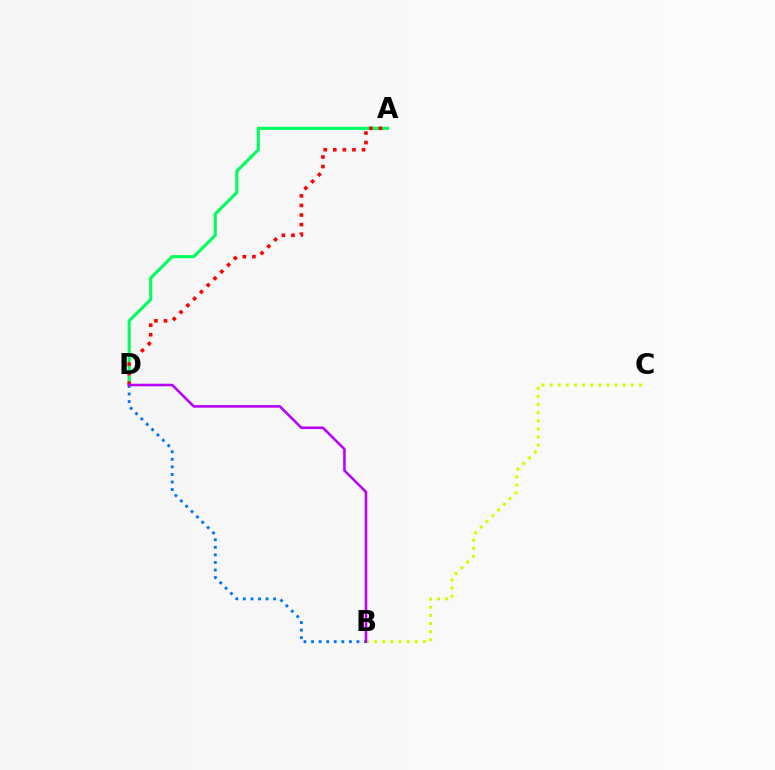{('A', 'D'): [{'color': '#00ff5c', 'line_style': 'solid', 'thickness': 2.24}, {'color': '#ff0000', 'line_style': 'dotted', 'thickness': 2.6}], ('B', 'D'): [{'color': '#0074ff', 'line_style': 'dotted', 'thickness': 2.06}, {'color': '#b900ff', 'line_style': 'solid', 'thickness': 1.84}], ('B', 'C'): [{'color': '#d1ff00', 'line_style': 'dotted', 'thickness': 2.21}]}